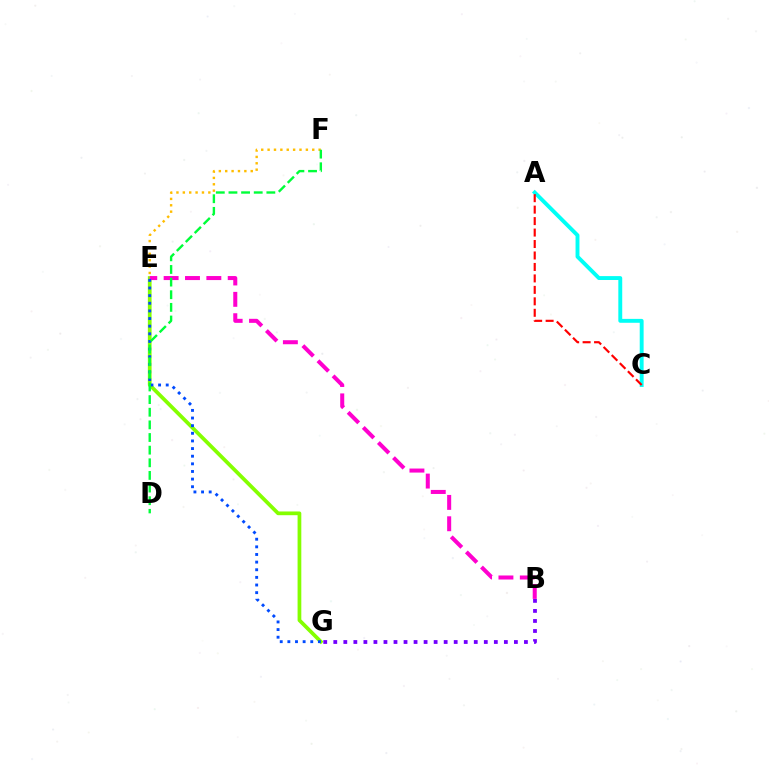{('E', 'G'): [{'color': '#84ff00', 'line_style': 'solid', 'thickness': 2.69}, {'color': '#004bff', 'line_style': 'dotted', 'thickness': 2.07}], ('E', 'F'): [{'color': '#ffbd00', 'line_style': 'dotted', 'thickness': 1.73}], ('B', 'E'): [{'color': '#ff00cf', 'line_style': 'dashed', 'thickness': 2.9}], ('A', 'C'): [{'color': '#00fff6', 'line_style': 'solid', 'thickness': 2.81}, {'color': '#ff0000', 'line_style': 'dashed', 'thickness': 1.56}], ('D', 'F'): [{'color': '#00ff39', 'line_style': 'dashed', 'thickness': 1.72}], ('B', 'G'): [{'color': '#7200ff', 'line_style': 'dotted', 'thickness': 2.73}]}